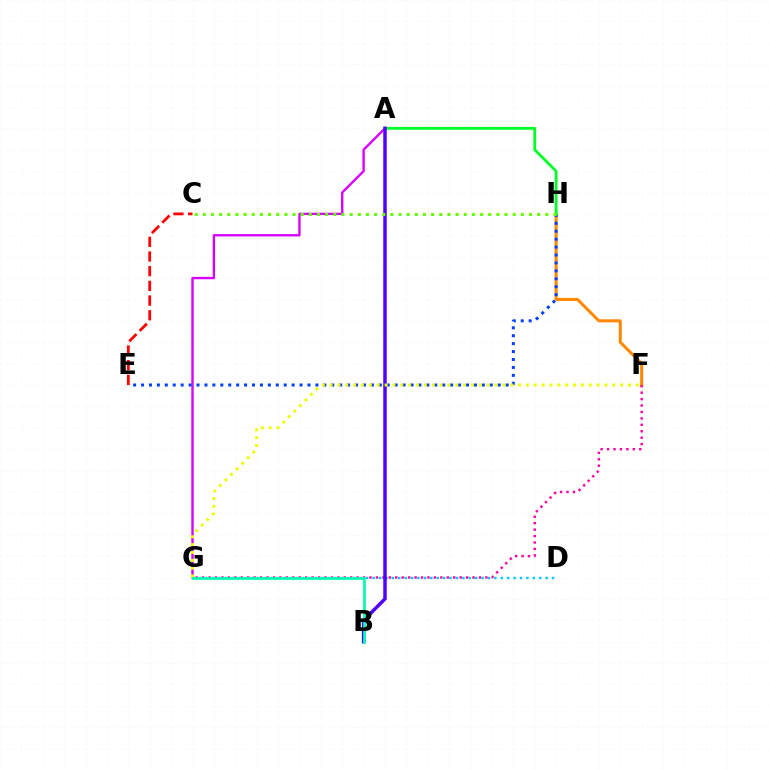{('A', 'G'): [{'color': '#d600ff', 'line_style': 'solid', 'thickness': 1.7}], ('F', 'H'): [{'color': '#ff8800', 'line_style': 'solid', 'thickness': 2.18}], ('E', 'H'): [{'color': '#003fff', 'line_style': 'dotted', 'thickness': 2.15}], ('F', 'G'): [{'color': '#ff00a0', 'line_style': 'dotted', 'thickness': 1.75}, {'color': '#eeff00', 'line_style': 'dotted', 'thickness': 2.13}], ('A', 'H'): [{'color': '#00ff27', 'line_style': 'solid', 'thickness': 2.03}], ('D', 'G'): [{'color': '#00c7ff', 'line_style': 'dotted', 'thickness': 1.74}], ('A', 'B'): [{'color': '#4f00ff', 'line_style': 'solid', 'thickness': 2.5}], ('C', 'H'): [{'color': '#66ff00', 'line_style': 'dotted', 'thickness': 2.22}], ('C', 'E'): [{'color': '#ff0000', 'line_style': 'dashed', 'thickness': 2.0}], ('B', 'G'): [{'color': '#00ffaf', 'line_style': 'solid', 'thickness': 1.94}]}